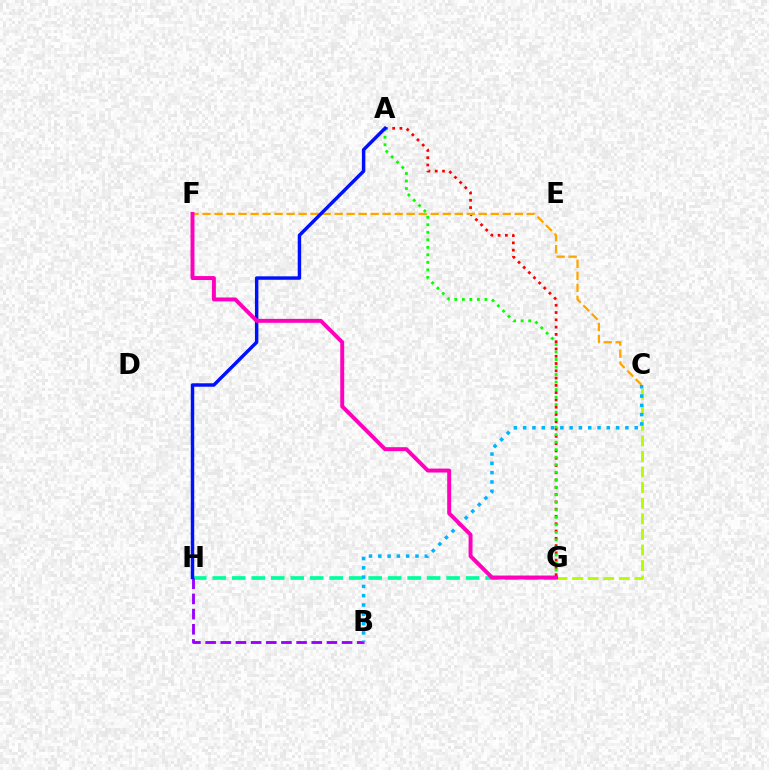{('A', 'G'): [{'color': '#ff0000', 'line_style': 'dotted', 'thickness': 1.98}, {'color': '#08ff00', 'line_style': 'dotted', 'thickness': 2.04}], ('C', 'F'): [{'color': '#ffa500', 'line_style': 'dashed', 'thickness': 1.63}], ('G', 'H'): [{'color': '#00ff9d', 'line_style': 'dashed', 'thickness': 2.65}], ('B', 'H'): [{'color': '#9b00ff', 'line_style': 'dashed', 'thickness': 2.06}], ('C', 'G'): [{'color': '#b3ff00', 'line_style': 'dashed', 'thickness': 2.12}], ('A', 'H'): [{'color': '#0010ff', 'line_style': 'solid', 'thickness': 2.49}], ('B', 'C'): [{'color': '#00b5ff', 'line_style': 'dotted', 'thickness': 2.53}], ('F', 'G'): [{'color': '#ff00bd', 'line_style': 'solid', 'thickness': 2.84}]}